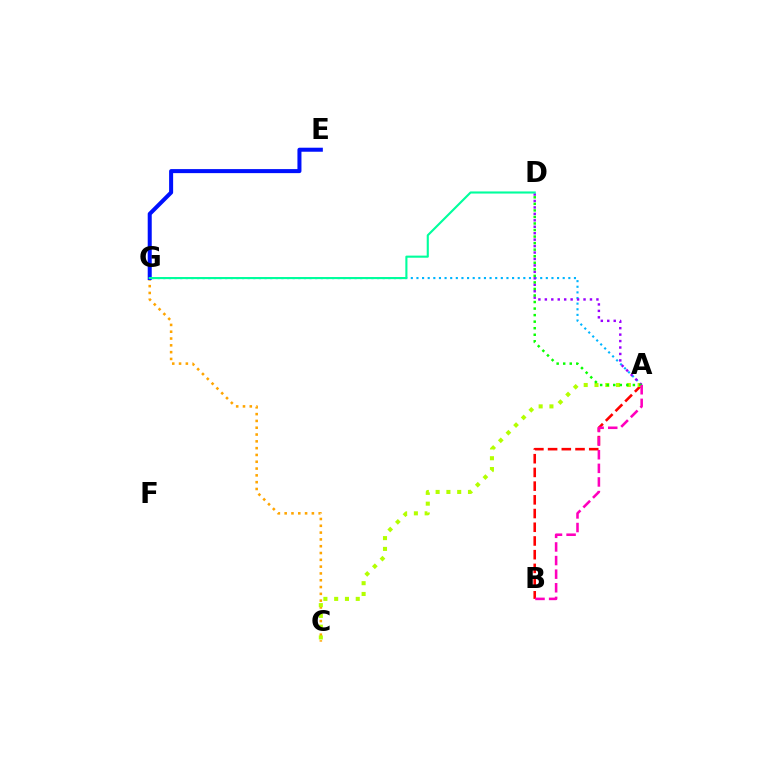{('C', 'G'): [{'color': '#ffa500', 'line_style': 'dotted', 'thickness': 1.85}], ('A', 'G'): [{'color': '#00b5ff', 'line_style': 'dotted', 'thickness': 1.53}], ('A', 'B'): [{'color': '#ff0000', 'line_style': 'dashed', 'thickness': 1.86}, {'color': '#ff00bd', 'line_style': 'dashed', 'thickness': 1.85}], ('E', 'G'): [{'color': '#0010ff', 'line_style': 'solid', 'thickness': 2.9}], ('A', 'C'): [{'color': '#b3ff00', 'line_style': 'dotted', 'thickness': 2.93}], ('A', 'D'): [{'color': '#9b00ff', 'line_style': 'dotted', 'thickness': 1.75}, {'color': '#08ff00', 'line_style': 'dotted', 'thickness': 1.78}], ('D', 'G'): [{'color': '#00ff9d', 'line_style': 'solid', 'thickness': 1.52}]}